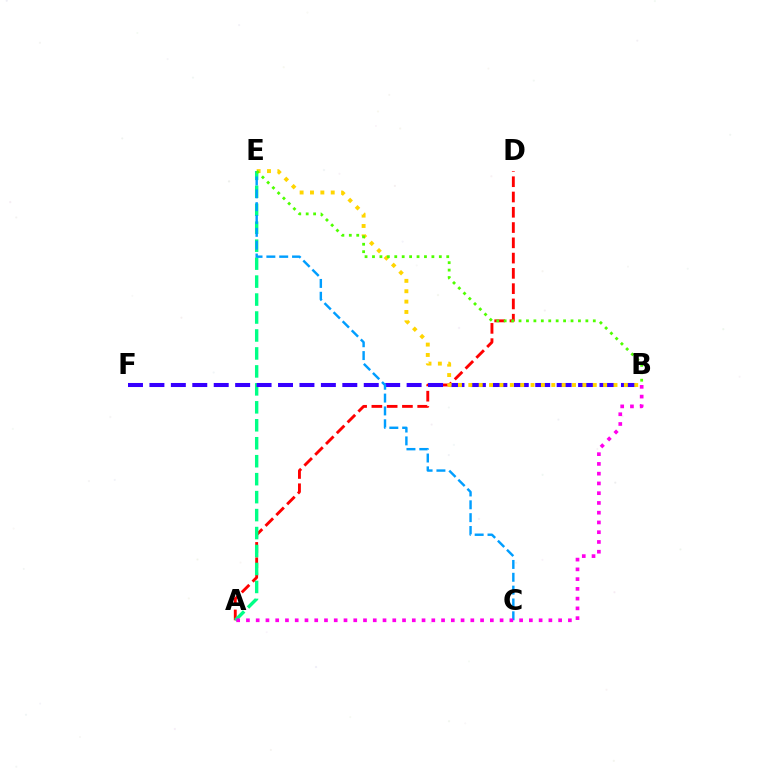{('A', 'D'): [{'color': '#ff0000', 'line_style': 'dashed', 'thickness': 2.08}], ('A', 'E'): [{'color': '#00ff86', 'line_style': 'dashed', 'thickness': 2.44}], ('B', 'F'): [{'color': '#3700ff', 'line_style': 'dashed', 'thickness': 2.91}], ('B', 'E'): [{'color': '#ffd500', 'line_style': 'dotted', 'thickness': 2.82}, {'color': '#4fff00', 'line_style': 'dotted', 'thickness': 2.02}], ('C', 'E'): [{'color': '#009eff', 'line_style': 'dashed', 'thickness': 1.74}], ('A', 'B'): [{'color': '#ff00ed', 'line_style': 'dotted', 'thickness': 2.65}]}